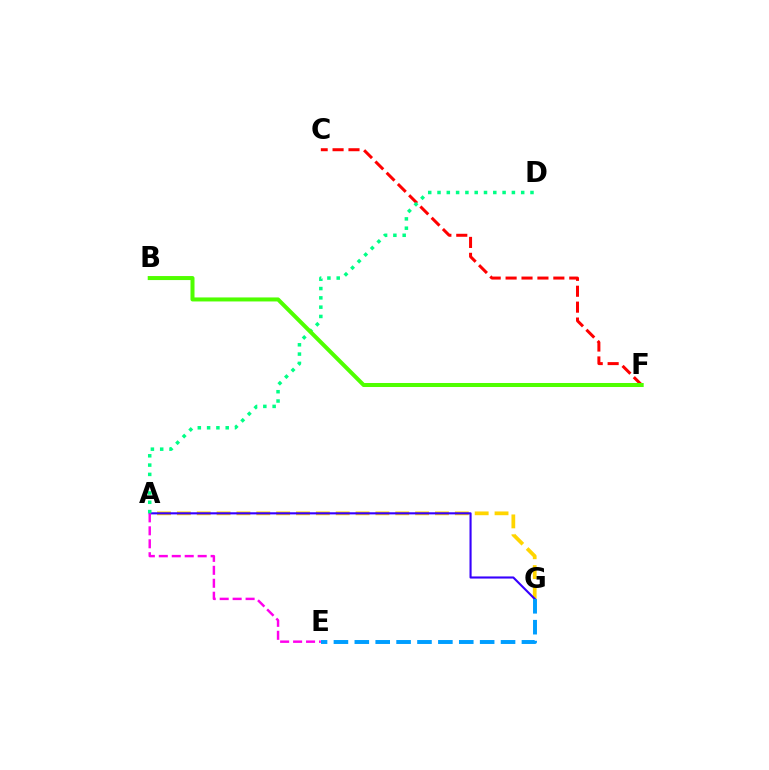{('A', 'G'): [{'color': '#ffd500', 'line_style': 'dashed', 'thickness': 2.7}, {'color': '#3700ff', 'line_style': 'solid', 'thickness': 1.52}], ('E', 'G'): [{'color': '#009eff', 'line_style': 'dashed', 'thickness': 2.84}], ('A', 'E'): [{'color': '#ff00ed', 'line_style': 'dashed', 'thickness': 1.76}], ('C', 'F'): [{'color': '#ff0000', 'line_style': 'dashed', 'thickness': 2.16}], ('A', 'D'): [{'color': '#00ff86', 'line_style': 'dotted', 'thickness': 2.53}], ('B', 'F'): [{'color': '#4fff00', 'line_style': 'solid', 'thickness': 2.89}]}